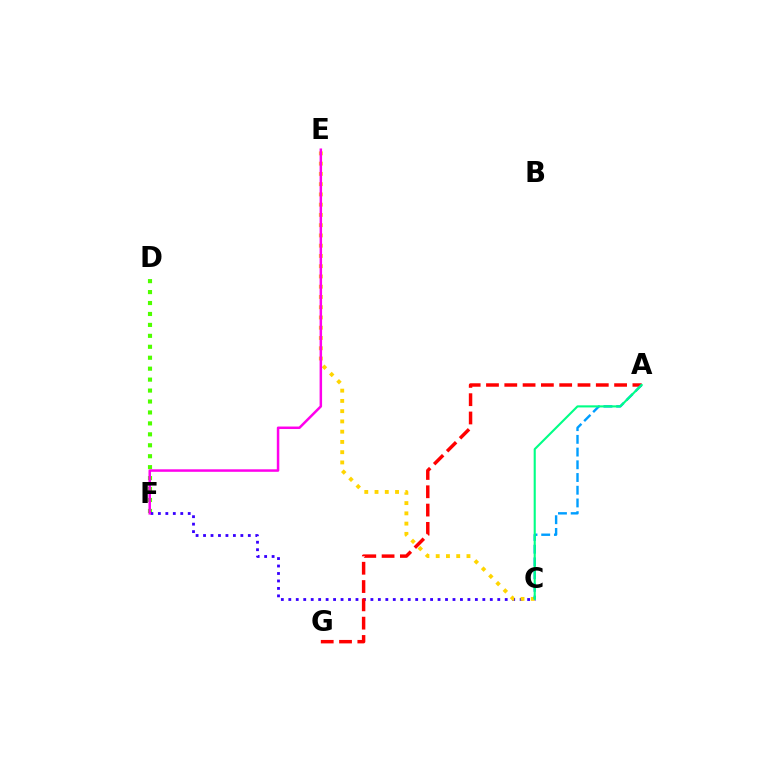{('D', 'F'): [{'color': '#4fff00', 'line_style': 'dotted', 'thickness': 2.97}], ('C', 'F'): [{'color': '#3700ff', 'line_style': 'dotted', 'thickness': 2.03}], ('A', 'G'): [{'color': '#ff0000', 'line_style': 'dashed', 'thickness': 2.49}], ('C', 'E'): [{'color': '#ffd500', 'line_style': 'dotted', 'thickness': 2.79}], ('A', 'C'): [{'color': '#009eff', 'line_style': 'dashed', 'thickness': 1.73}, {'color': '#00ff86', 'line_style': 'solid', 'thickness': 1.52}], ('E', 'F'): [{'color': '#ff00ed', 'line_style': 'solid', 'thickness': 1.8}]}